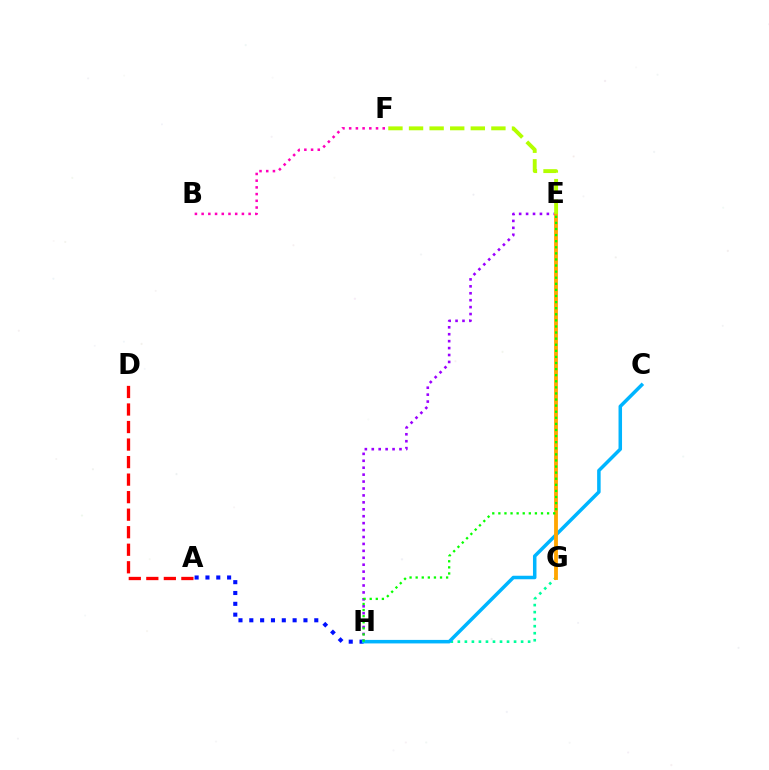{('G', 'H'): [{'color': '#00ff9d', 'line_style': 'dotted', 'thickness': 1.91}], ('E', 'H'): [{'color': '#9b00ff', 'line_style': 'dotted', 'thickness': 1.88}, {'color': '#08ff00', 'line_style': 'dotted', 'thickness': 1.65}], ('A', 'H'): [{'color': '#0010ff', 'line_style': 'dotted', 'thickness': 2.94}], ('C', 'H'): [{'color': '#00b5ff', 'line_style': 'solid', 'thickness': 2.53}], ('E', 'G'): [{'color': '#ffa500', 'line_style': 'solid', 'thickness': 2.75}], ('A', 'D'): [{'color': '#ff0000', 'line_style': 'dashed', 'thickness': 2.38}], ('E', 'F'): [{'color': '#b3ff00', 'line_style': 'dashed', 'thickness': 2.8}], ('B', 'F'): [{'color': '#ff00bd', 'line_style': 'dotted', 'thickness': 1.82}]}